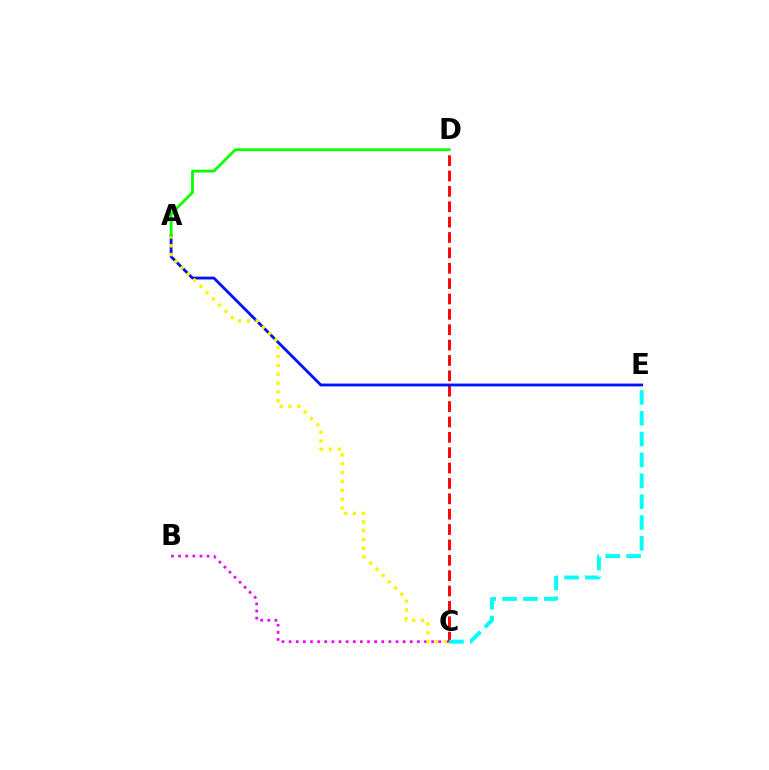{('B', 'C'): [{'color': '#ee00ff', 'line_style': 'dotted', 'thickness': 1.94}], ('C', 'D'): [{'color': '#ff0000', 'line_style': 'dashed', 'thickness': 2.09}], ('C', 'E'): [{'color': '#00fff6', 'line_style': 'dashed', 'thickness': 2.83}], ('A', 'E'): [{'color': '#0010ff', 'line_style': 'solid', 'thickness': 2.03}], ('A', 'C'): [{'color': '#fcf500', 'line_style': 'dotted', 'thickness': 2.4}], ('A', 'D'): [{'color': '#08ff00', 'line_style': 'solid', 'thickness': 2.04}]}